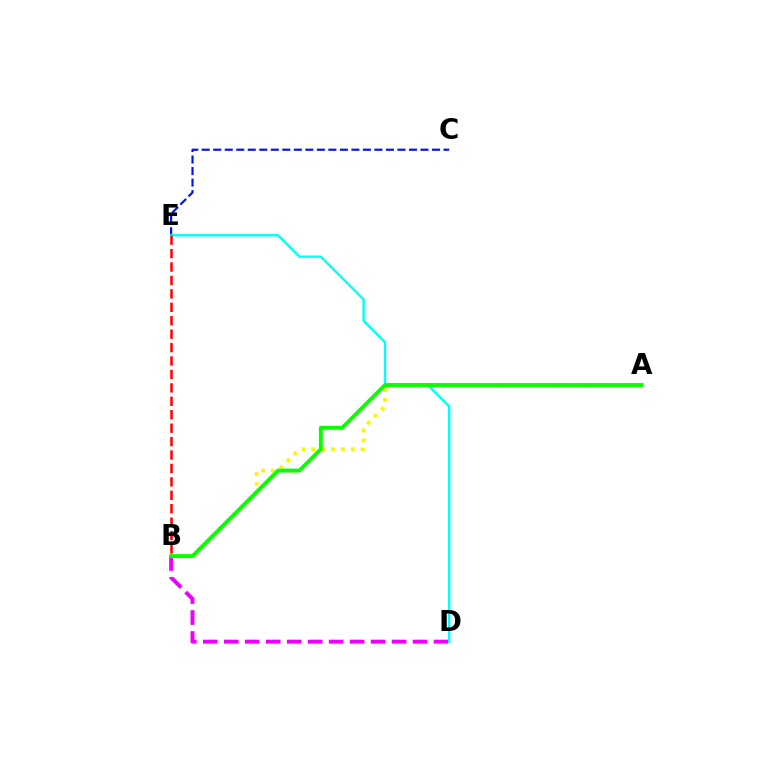{('A', 'B'): [{'color': '#fcf500', 'line_style': 'dotted', 'thickness': 2.68}, {'color': '#08ff00', 'line_style': 'solid', 'thickness': 2.81}], ('B', 'D'): [{'color': '#ee00ff', 'line_style': 'dashed', 'thickness': 2.85}], ('C', 'E'): [{'color': '#0010ff', 'line_style': 'dashed', 'thickness': 1.56}], ('D', 'E'): [{'color': '#00fff6', 'line_style': 'solid', 'thickness': 1.71}], ('B', 'E'): [{'color': '#ff0000', 'line_style': 'dashed', 'thickness': 1.82}]}